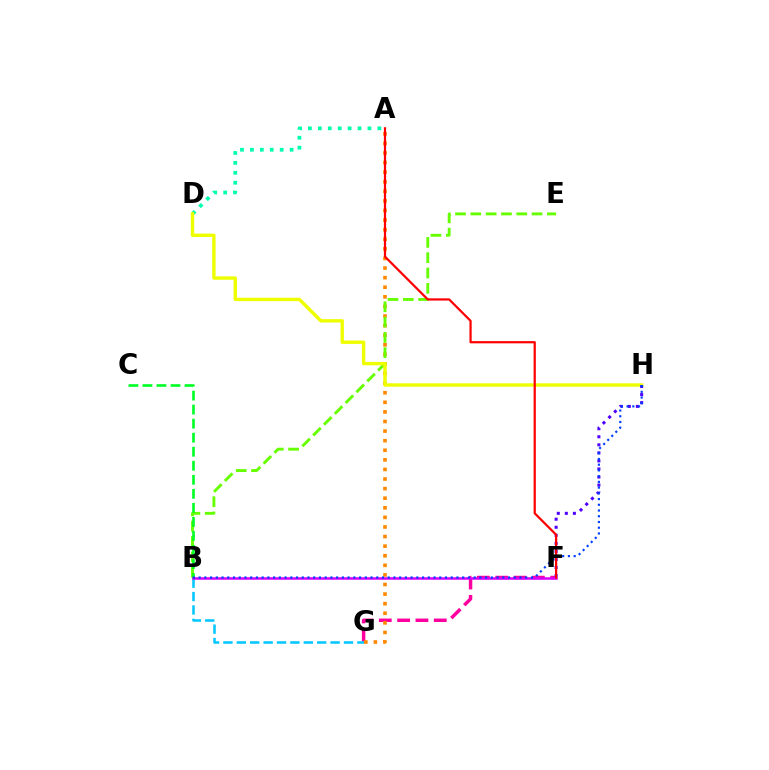{('F', 'G'): [{'color': '#ff00a0', 'line_style': 'dashed', 'thickness': 2.49}], ('B', 'G'): [{'color': '#00c7ff', 'line_style': 'dashed', 'thickness': 1.82}], ('A', 'G'): [{'color': '#ff8800', 'line_style': 'dotted', 'thickness': 2.61}], ('A', 'D'): [{'color': '#00ffaf', 'line_style': 'dotted', 'thickness': 2.7}], ('B', 'E'): [{'color': '#66ff00', 'line_style': 'dashed', 'thickness': 2.08}], ('B', 'C'): [{'color': '#00ff27', 'line_style': 'dashed', 'thickness': 1.91}], ('D', 'H'): [{'color': '#eeff00', 'line_style': 'solid', 'thickness': 2.44}], ('F', 'H'): [{'color': '#4f00ff', 'line_style': 'dotted', 'thickness': 2.19}], ('B', 'F'): [{'color': '#d600ff', 'line_style': 'solid', 'thickness': 1.81}], ('B', 'H'): [{'color': '#003fff', 'line_style': 'dotted', 'thickness': 1.56}], ('A', 'F'): [{'color': '#ff0000', 'line_style': 'solid', 'thickness': 1.6}]}